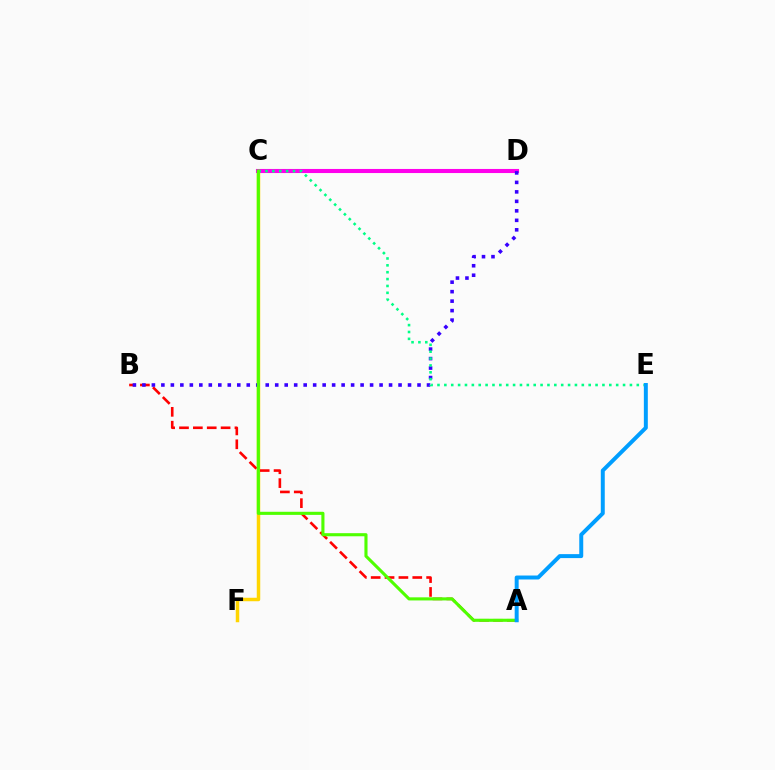{('C', 'F'): [{'color': '#ffd500', 'line_style': 'solid', 'thickness': 2.51}], ('A', 'B'): [{'color': '#ff0000', 'line_style': 'dashed', 'thickness': 1.88}], ('C', 'D'): [{'color': '#ff00ed', 'line_style': 'solid', 'thickness': 2.94}], ('B', 'D'): [{'color': '#3700ff', 'line_style': 'dotted', 'thickness': 2.58}], ('C', 'E'): [{'color': '#00ff86', 'line_style': 'dotted', 'thickness': 1.87}], ('A', 'C'): [{'color': '#4fff00', 'line_style': 'solid', 'thickness': 2.24}], ('A', 'E'): [{'color': '#009eff', 'line_style': 'solid', 'thickness': 2.85}]}